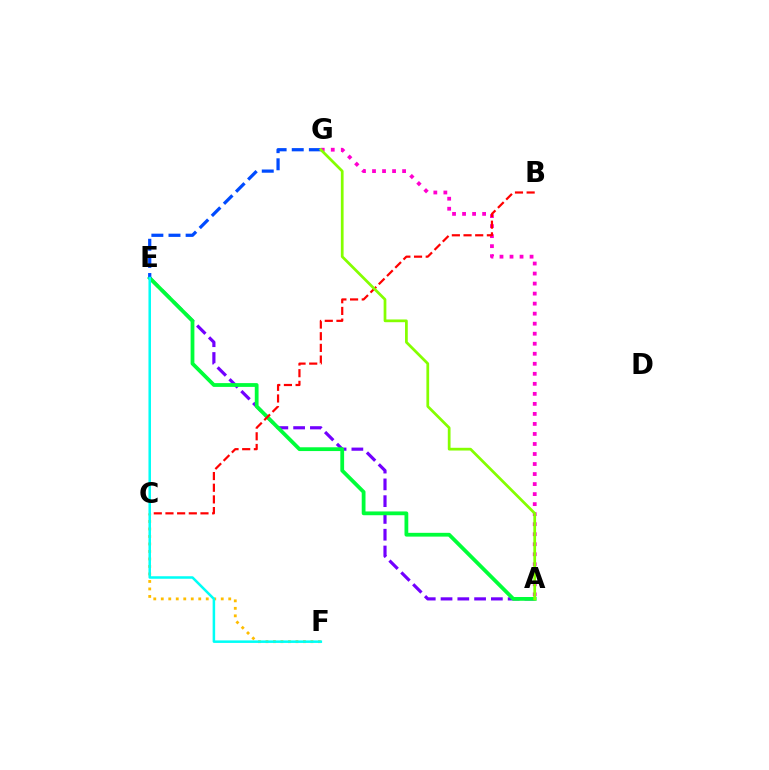{('A', 'E'): [{'color': '#7200ff', 'line_style': 'dashed', 'thickness': 2.28}, {'color': '#00ff39', 'line_style': 'solid', 'thickness': 2.72}], ('A', 'G'): [{'color': '#ff00cf', 'line_style': 'dotted', 'thickness': 2.72}, {'color': '#84ff00', 'line_style': 'solid', 'thickness': 1.97}], ('C', 'F'): [{'color': '#ffbd00', 'line_style': 'dotted', 'thickness': 2.04}], ('E', 'G'): [{'color': '#004bff', 'line_style': 'dashed', 'thickness': 2.33}], ('B', 'C'): [{'color': '#ff0000', 'line_style': 'dashed', 'thickness': 1.59}], ('E', 'F'): [{'color': '#00fff6', 'line_style': 'solid', 'thickness': 1.82}]}